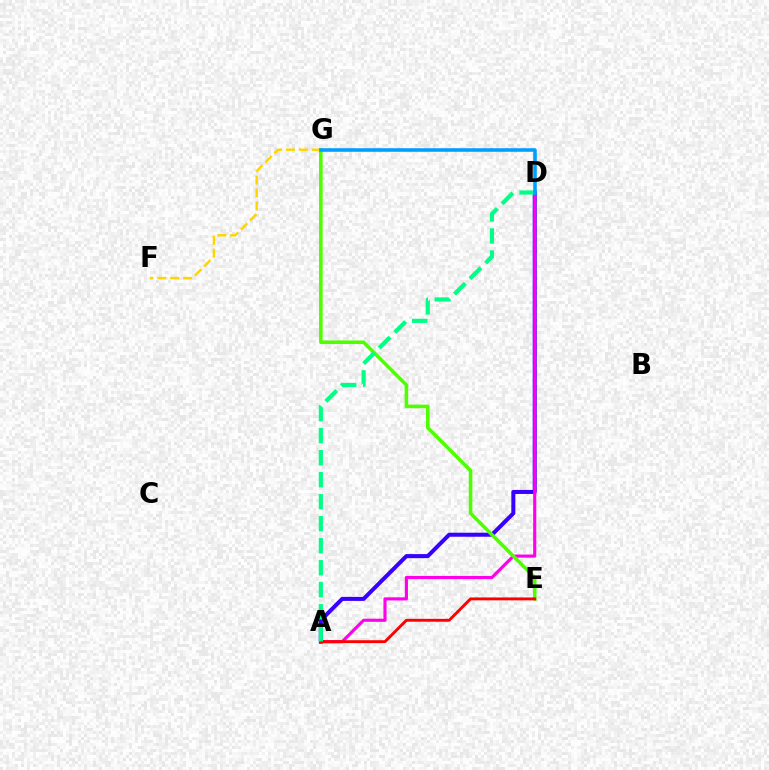{('A', 'D'): [{'color': '#3700ff', 'line_style': 'solid', 'thickness': 2.9}, {'color': '#ff00ed', 'line_style': 'solid', 'thickness': 2.26}, {'color': '#00ff86', 'line_style': 'dashed', 'thickness': 2.99}], ('E', 'G'): [{'color': '#4fff00', 'line_style': 'solid', 'thickness': 2.57}], ('A', 'E'): [{'color': '#ff0000', 'line_style': 'solid', 'thickness': 2.09}], ('F', 'G'): [{'color': '#ffd500', 'line_style': 'dashed', 'thickness': 1.75}], ('D', 'G'): [{'color': '#009eff', 'line_style': 'solid', 'thickness': 2.57}]}